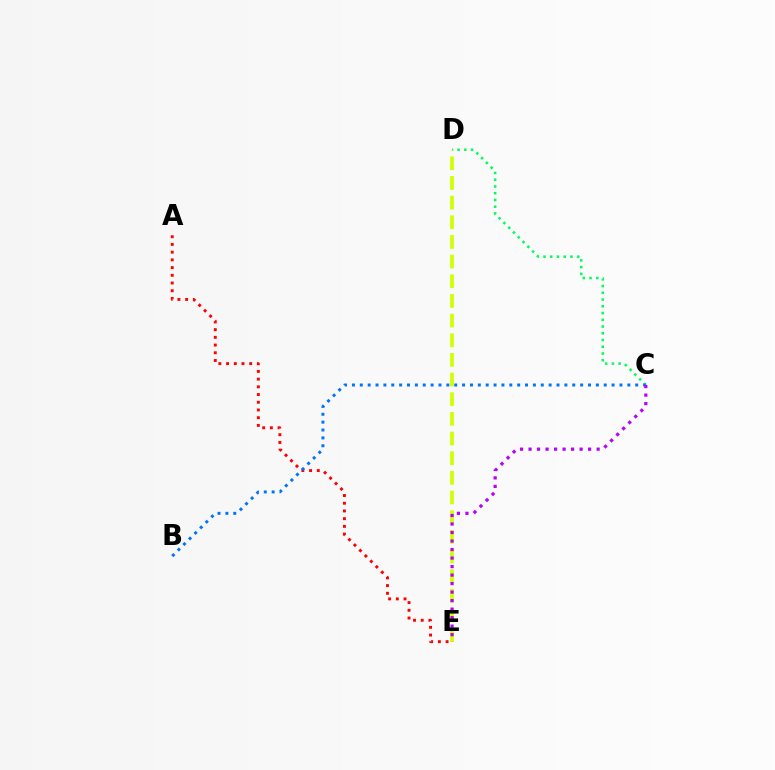{('C', 'D'): [{'color': '#00ff5c', 'line_style': 'dotted', 'thickness': 1.83}], ('A', 'E'): [{'color': '#ff0000', 'line_style': 'dotted', 'thickness': 2.1}], ('D', 'E'): [{'color': '#d1ff00', 'line_style': 'dashed', 'thickness': 2.67}], ('B', 'C'): [{'color': '#0074ff', 'line_style': 'dotted', 'thickness': 2.14}], ('C', 'E'): [{'color': '#b900ff', 'line_style': 'dotted', 'thickness': 2.31}]}